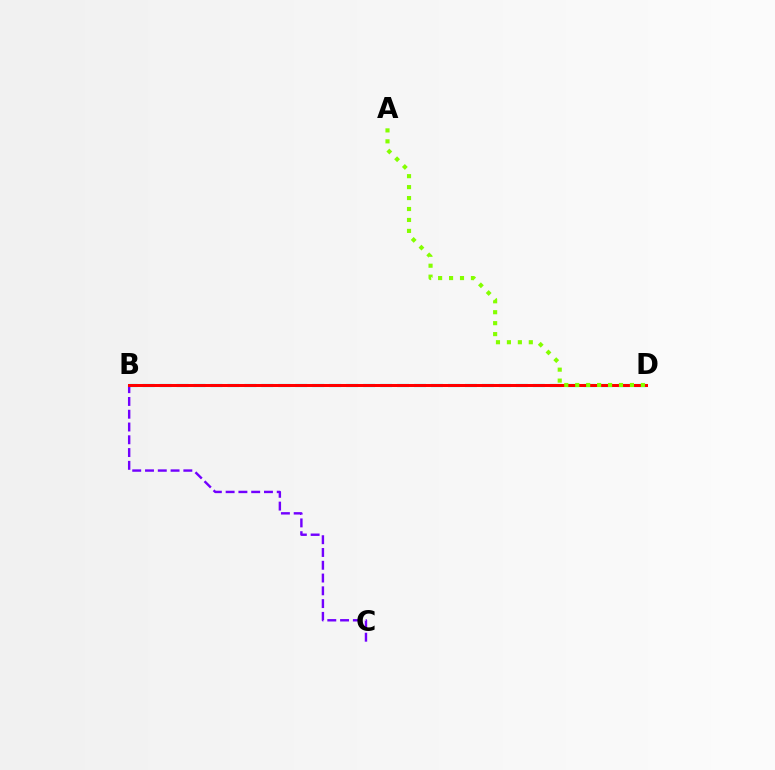{('B', 'D'): [{'color': '#00fff6', 'line_style': 'dashed', 'thickness': 2.3}, {'color': '#ff0000', 'line_style': 'solid', 'thickness': 2.17}], ('B', 'C'): [{'color': '#7200ff', 'line_style': 'dashed', 'thickness': 1.74}], ('A', 'D'): [{'color': '#84ff00', 'line_style': 'dotted', 'thickness': 2.97}]}